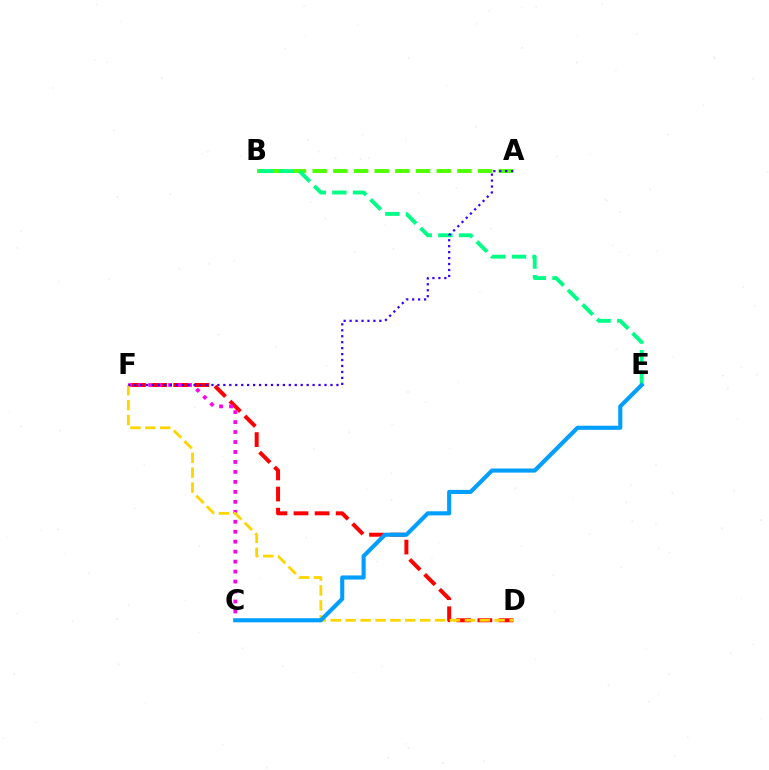{('D', 'F'): [{'color': '#ff0000', 'line_style': 'dashed', 'thickness': 2.87}, {'color': '#ffd500', 'line_style': 'dashed', 'thickness': 2.02}], ('A', 'B'): [{'color': '#4fff00', 'line_style': 'dashed', 'thickness': 2.81}], ('C', 'F'): [{'color': '#ff00ed', 'line_style': 'dotted', 'thickness': 2.71}], ('B', 'E'): [{'color': '#00ff86', 'line_style': 'dashed', 'thickness': 2.8}], ('C', 'E'): [{'color': '#009eff', 'line_style': 'solid', 'thickness': 2.95}], ('A', 'F'): [{'color': '#3700ff', 'line_style': 'dotted', 'thickness': 1.62}]}